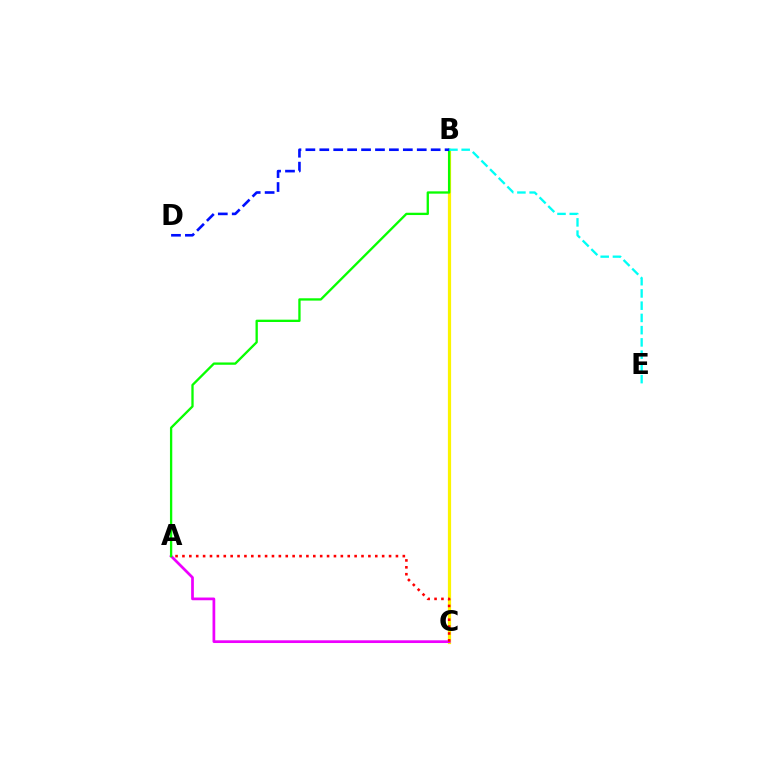{('B', 'C'): [{'color': '#fcf500', 'line_style': 'solid', 'thickness': 2.31}], ('A', 'C'): [{'color': '#ee00ff', 'line_style': 'solid', 'thickness': 1.96}, {'color': '#ff0000', 'line_style': 'dotted', 'thickness': 1.87}], ('A', 'B'): [{'color': '#08ff00', 'line_style': 'solid', 'thickness': 1.67}], ('B', 'E'): [{'color': '#00fff6', 'line_style': 'dashed', 'thickness': 1.66}], ('B', 'D'): [{'color': '#0010ff', 'line_style': 'dashed', 'thickness': 1.89}]}